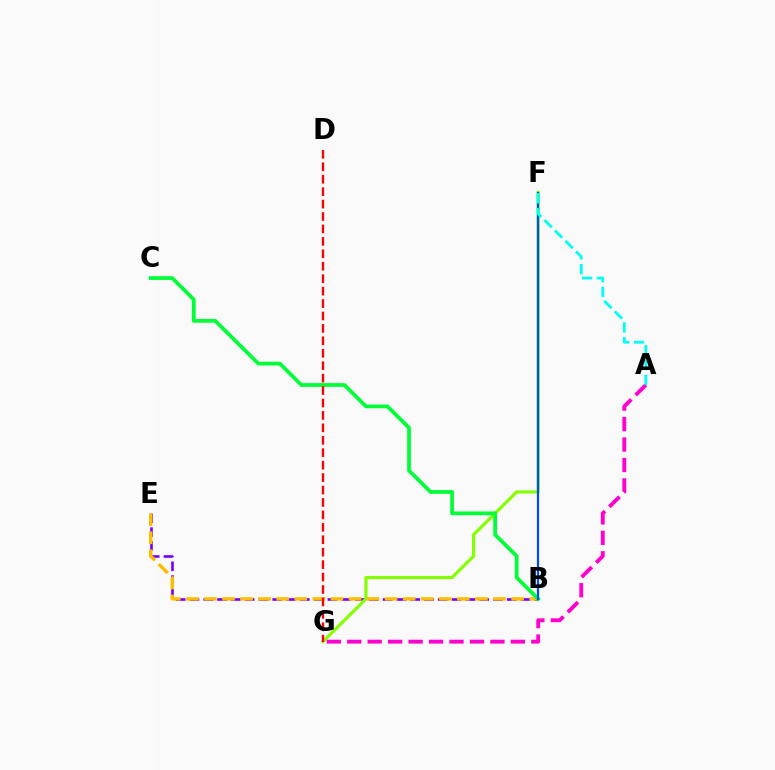{('B', 'E'): [{'color': '#7200ff', 'line_style': 'dashed', 'thickness': 1.87}, {'color': '#ffbd00', 'line_style': 'dashed', 'thickness': 2.45}], ('F', 'G'): [{'color': '#84ff00', 'line_style': 'solid', 'thickness': 2.28}], ('B', 'C'): [{'color': '#00ff39', 'line_style': 'solid', 'thickness': 2.71}], ('A', 'G'): [{'color': '#ff00cf', 'line_style': 'dashed', 'thickness': 2.78}], ('B', 'F'): [{'color': '#004bff', 'line_style': 'solid', 'thickness': 1.6}], ('A', 'F'): [{'color': '#00fff6', 'line_style': 'dashed', 'thickness': 2.01}], ('D', 'G'): [{'color': '#ff0000', 'line_style': 'dashed', 'thickness': 1.69}]}